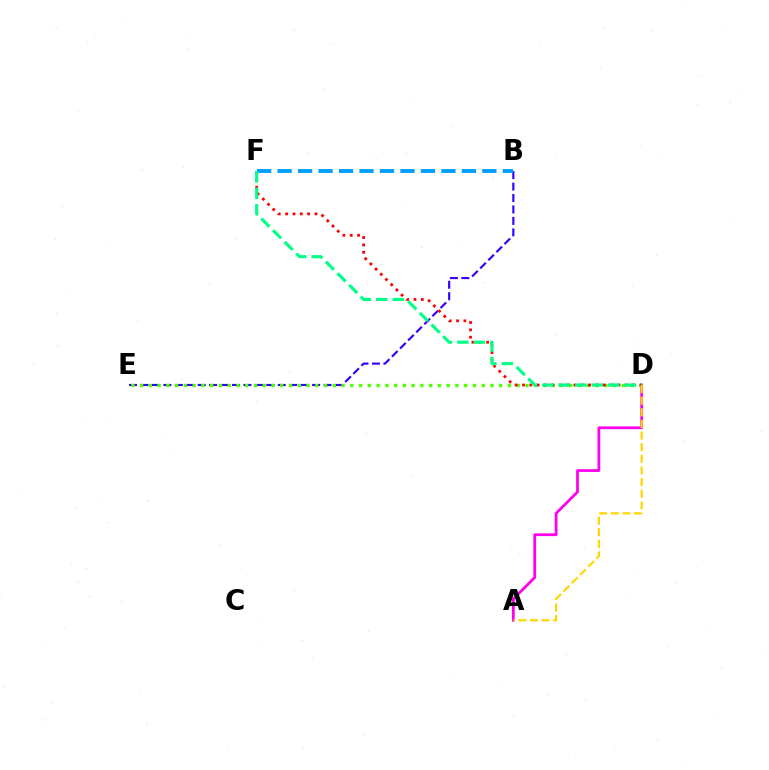{('B', 'E'): [{'color': '#3700ff', 'line_style': 'dashed', 'thickness': 1.55}], ('A', 'D'): [{'color': '#ff00ed', 'line_style': 'solid', 'thickness': 1.99}, {'color': '#ffd500', 'line_style': 'dashed', 'thickness': 1.58}], ('D', 'E'): [{'color': '#4fff00', 'line_style': 'dotted', 'thickness': 2.38}], ('D', 'F'): [{'color': '#ff0000', 'line_style': 'dotted', 'thickness': 2.0}, {'color': '#00ff86', 'line_style': 'dashed', 'thickness': 2.24}], ('B', 'F'): [{'color': '#009eff', 'line_style': 'dashed', 'thickness': 2.78}]}